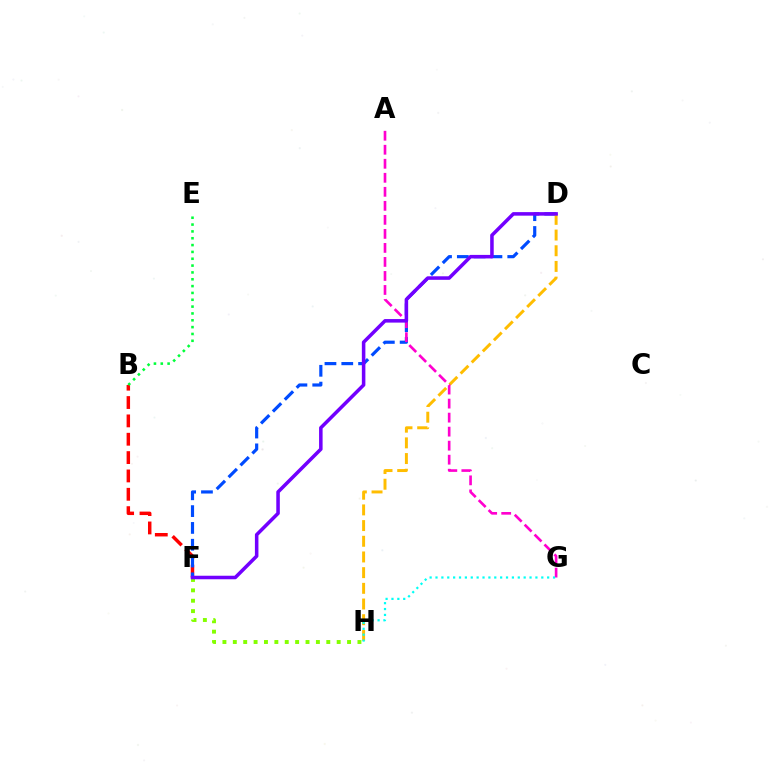{('B', 'F'): [{'color': '#ff0000', 'line_style': 'dashed', 'thickness': 2.49}], ('D', 'F'): [{'color': '#004bff', 'line_style': 'dashed', 'thickness': 2.28}, {'color': '#7200ff', 'line_style': 'solid', 'thickness': 2.54}], ('D', 'H'): [{'color': '#ffbd00', 'line_style': 'dashed', 'thickness': 2.13}], ('A', 'G'): [{'color': '#ff00cf', 'line_style': 'dashed', 'thickness': 1.9}], ('B', 'E'): [{'color': '#00ff39', 'line_style': 'dotted', 'thickness': 1.86}], ('F', 'H'): [{'color': '#84ff00', 'line_style': 'dotted', 'thickness': 2.82}], ('G', 'H'): [{'color': '#00fff6', 'line_style': 'dotted', 'thickness': 1.6}]}